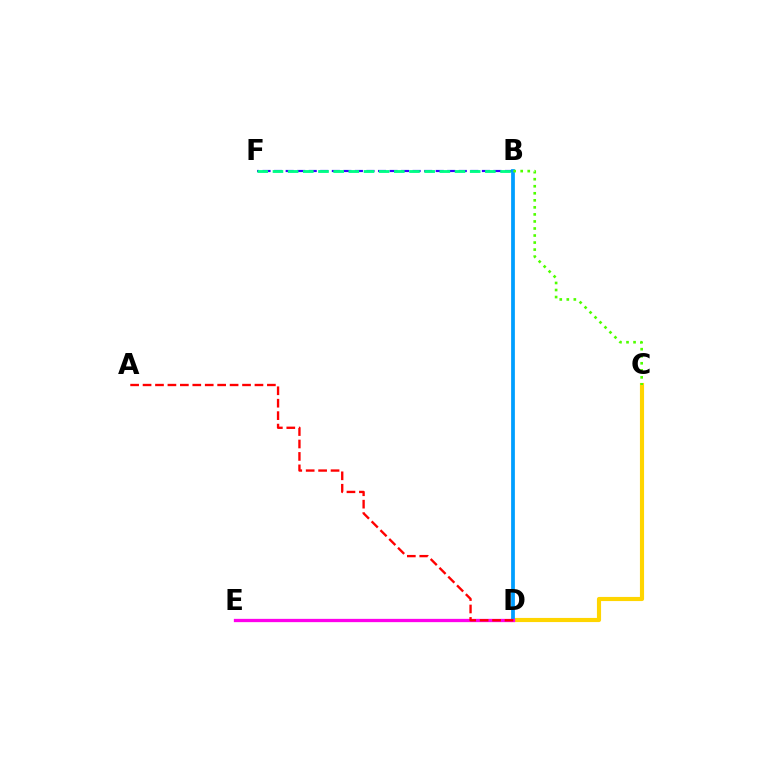{('C', 'D'): [{'color': '#ffd500', 'line_style': 'solid', 'thickness': 2.98}], ('B', 'F'): [{'color': '#3700ff', 'line_style': 'dashed', 'thickness': 1.57}, {'color': '#00ff86', 'line_style': 'dashed', 'thickness': 2.06}], ('B', 'D'): [{'color': '#009eff', 'line_style': 'solid', 'thickness': 2.71}], ('B', 'C'): [{'color': '#4fff00', 'line_style': 'dotted', 'thickness': 1.91}], ('D', 'E'): [{'color': '#ff00ed', 'line_style': 'solid', 'thickness': 2.37}], ('A', 'D'): [{'color': '#ff0000', 'line_style': 'dashed', 'thickness': 1.69}]}